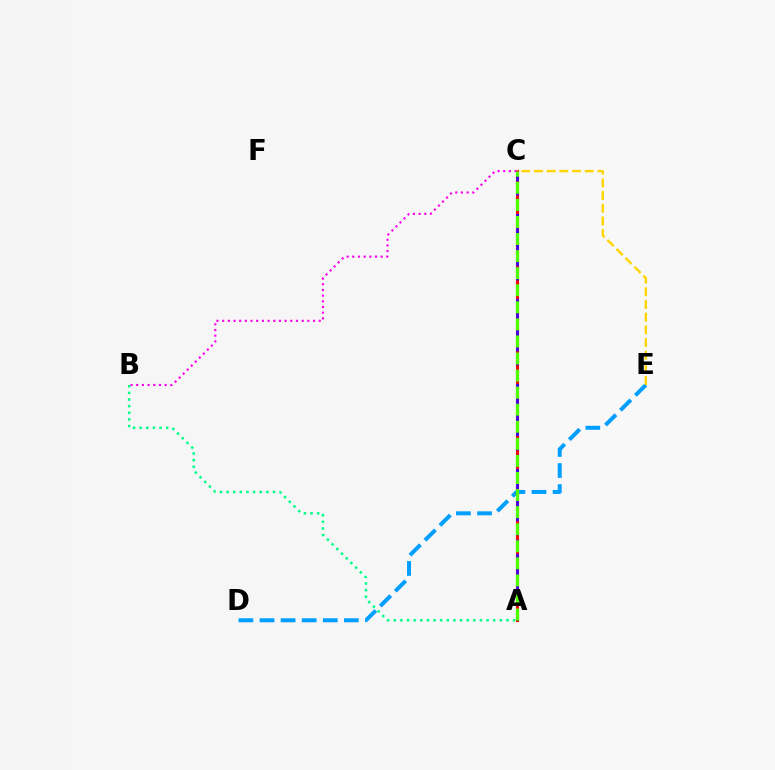{('A', 'B'): [{'color': '#00ff86', 'line_style': 'dotted', 'thickness': 1.8}], ('D', 'E'): [{'color': '#009eff', 'line_style': 'dashed', 'thickness': 2.87}], ('A', 'C'): [{'color': '#ff0000', 'line_style': 'solid', 'thickness': 2.22}, {'color': '#3700ff', 'line_style': 'dashed', 'thickness': 1.92}, {'color': '#4fff00', 'line_style': 'dashed', 'thickness': 2.32}], ('C', 'E'): [{'color': '#ffd500', 'line_style': 'dashed', 'thickness': 1.72}], ('B', 'C'): [{'color': '#ff00ed', 'line_style': 'dotted', 'thickness': 1.54}]}